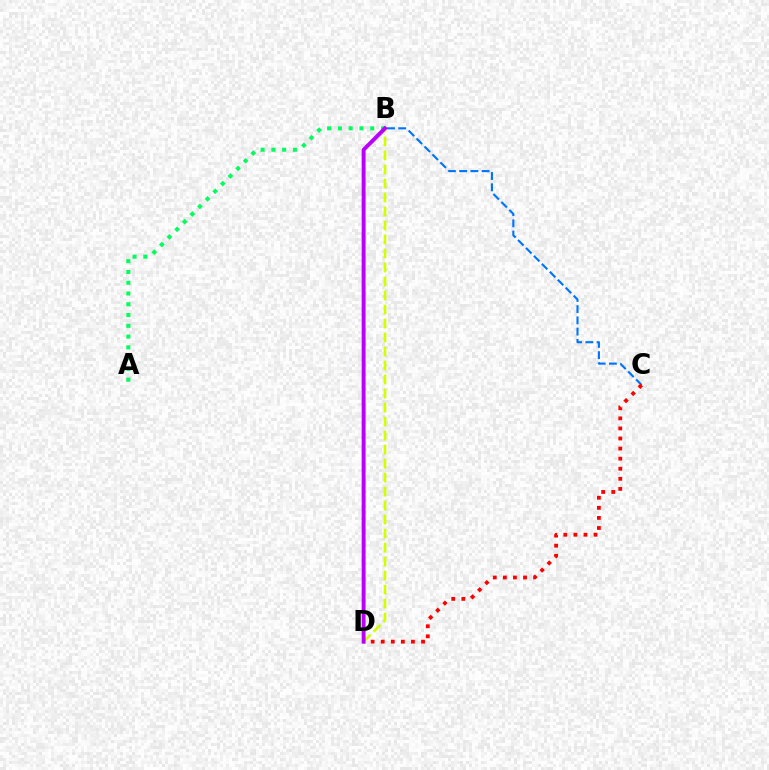{('B', 'C'): [{'color': '#0074ff', 'line_style': 'dashed', 'thickness': 1.53}], ('C', 'D'): [{'color': '#ff0000', 'line_style': 'dotted', 'thickness': 2.74}], ('A', 'B'): [{'color': '#00ff5c', 'line_style': 'dotted', 'thickness': 2.93}], ('B', 'D'): [{'color': '#d1ff00', 'line_style': 'dashed', 'thickness': 1.9}, {'color': '#b900ff', 'line_style': 'solid', 'thickness': 2.81}]}